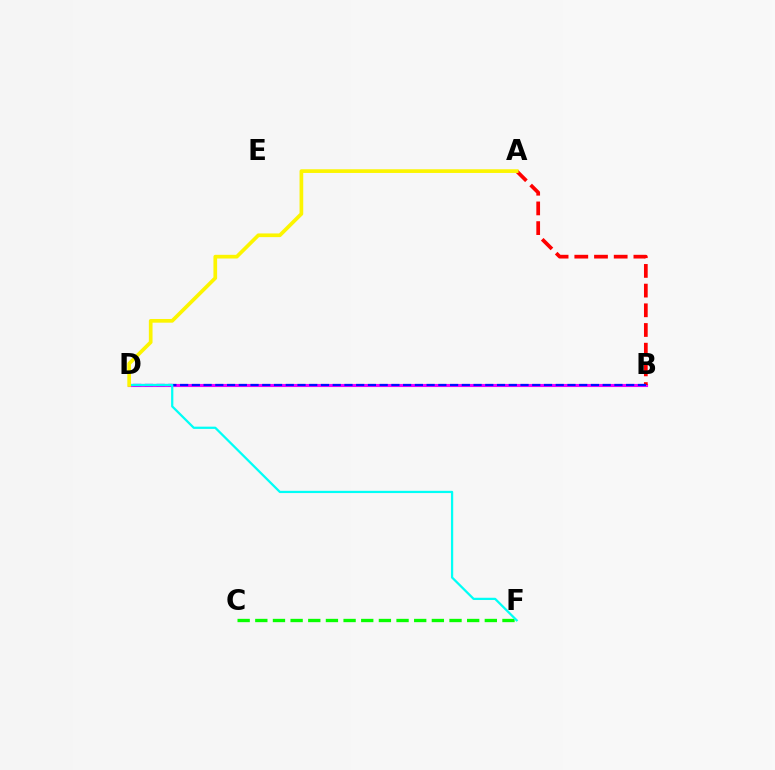{('B', 'D'): [{'color': '#ee00ff', 'line_style': 'solid', 'thickness': 2.24}, {'color': '#0010ff', 'line_style': 'dashed', 'thickness': 1.59}], ('A', 'B'): [{'color': '#ff0000', 'line_style': 'dashed', 'thickness': 2.68}], ('C', 'F'): [{'color': '#08ff00', 'line_style': 'dashed', 'thickness': 2.4}], ('D', 'F'): [{'color': '#00fff6', 'line_style': 'solid', 'thickness': 1.62}], ('A', 'D'): [{'color': '#fcf500', 'line_style': 'solid', 'thickness': 2.66}]}